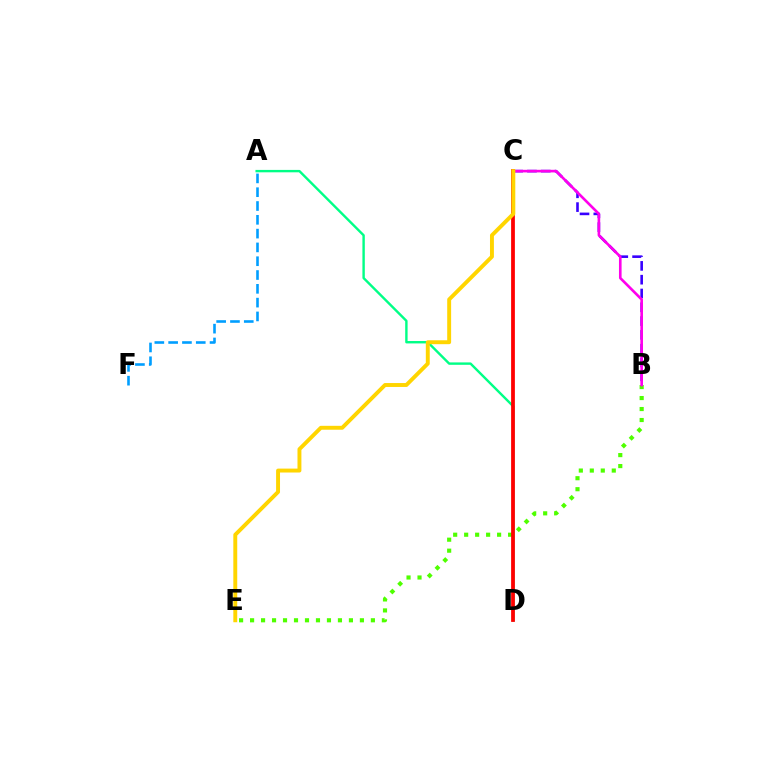{('B', 'E'): [{'color': '#4fff00', 'line_style': 'dotted', 'thickness': 2.98}], ('B', 'C'): [{'color': '#3700ff', 'line_style': 'dashed', 'thickness': 1.87}, {'color': '#ff00ed', 'line_style': 'solid', 'thickness': 1.89}], ('A', 'F'): [{'color': '#009eff', 'line_style': 'dashed', 'thickness': 1.88}], ('A', 'D'): [{'color': '#00ff86', 'line_style': 'solid', 'thickness': 1.73}], ('C', 'D'): [{'color': '#ff0000', 'line_style': 'solid', 'thickness': 2.71}], ('C', 'E'): [{'color': '#ffd500', 'line_style': 'solid', 'thickness': 2.82}]}